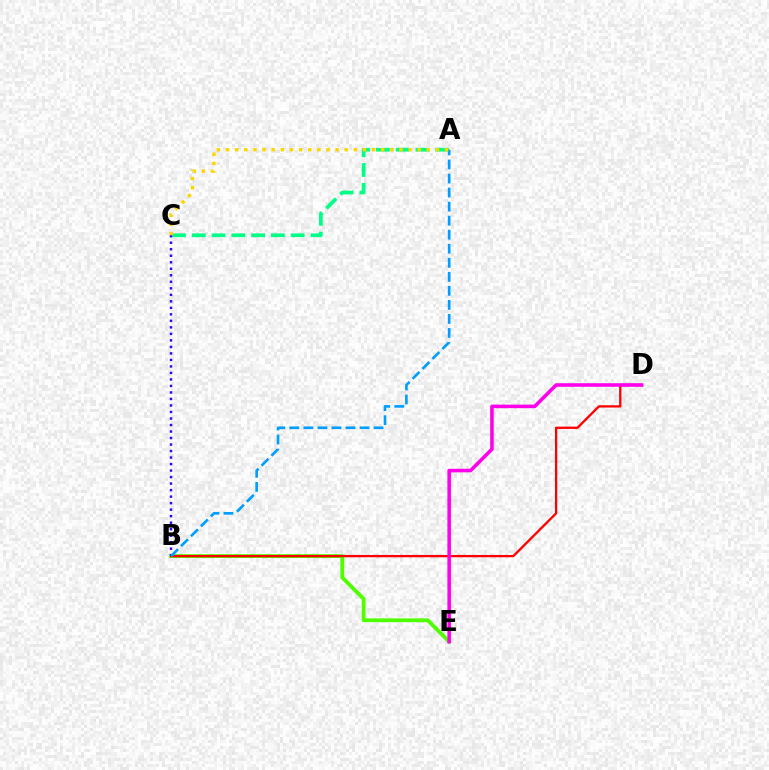{('B', 'E'): [{'color': '#4fff00', 'line_style': 'solid', 'thickness': 2.74}], ('A', 'C'): [{'color': '#00ff86', 'line_style': 'dashed', 'thickness': 2.69}, {'color': '#ffd500', 'line_style': 'dotted', 'thickness': 2.48}], ('B', 'D'): [{'color': '#ff0000', 'line_style': 'solid', 'thickness': 1.66}], ('B', 'C'): [{'color': '#3700ff', 'line_style': 'dotted', 'thickness': 1.77}], ('A', 'B'): [{'color': '#009eff', 'line_style': 'dashed', 'thickness': 1.91}], ('D', 'E'): [{'color': '#ff00ed', 'line_style': 'solid', 'thickness': 2.55}]}